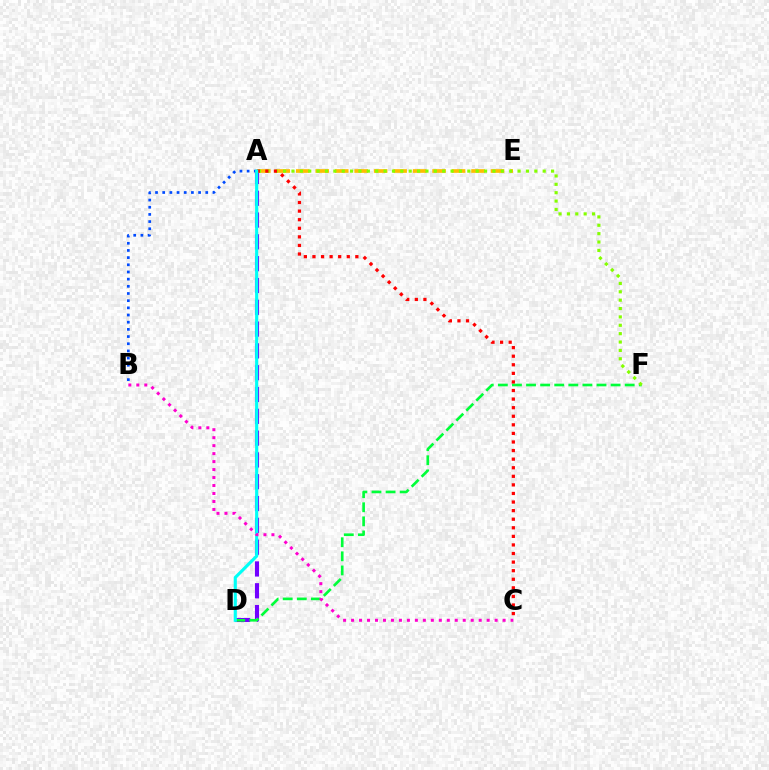{('A', 'B'): [{'color': '#004bff', 'line_style': 'dotted', 'thickness': 1.95}], ('A', 'D'): [{'color': '#7200ff', 'line_style': 'dashed', 'thickness': 2.96}, {'color': '#00fff6', 'line_style': 'solid', 'thickness': 2.25}], ('A', 'E'): [{'color': '#ffbd00', 'line_style': 'dashed', 'thickness': 2.65}], ('D', 'F'): [{'color': '#00ff39', 'line_style': 'dashed', 'thickness': 1.91}], ('A', 'F'): [{'color': '#84ff00', 'line_style': 'dotted', 'thickness': 2.28}], ('A', 'C'): [{'color': '#ff0000', 'line_style': 'dotted', 'thickness': 2.33}], ('B', 'C'): [{'color': '#ff00cf', 'line_style': 'dotted', 'thickness': 2.17}]}